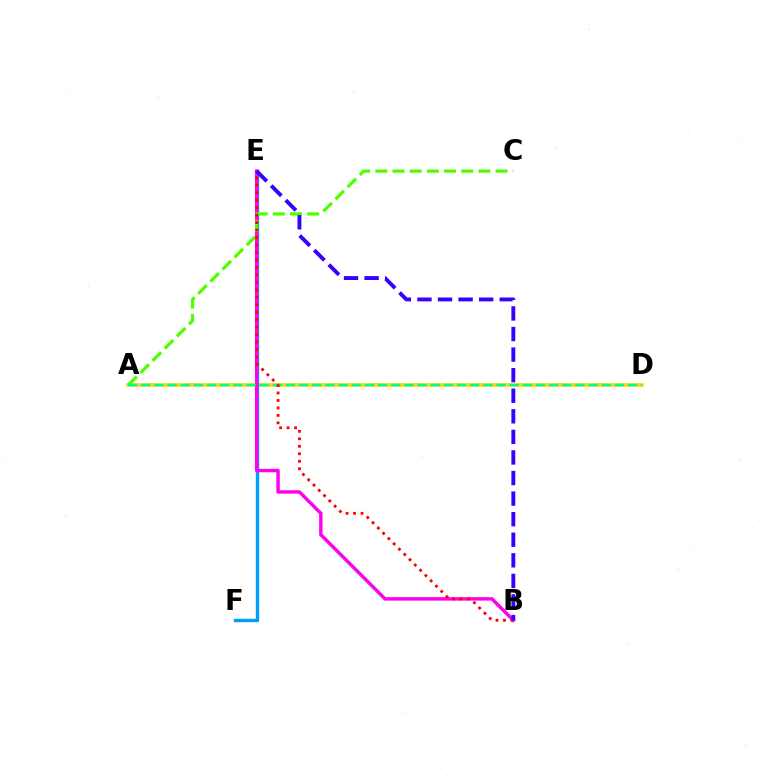{('A', 'D'): [{'color': '#ffd500', 'line_style': 'solid', 'thickness': 2.58}, {'color': '#00ff86', 'line_style': 'dashed', 'thickness': 1.79}], ('E', 'F'): [{'color': '#009eff', 'line_style': 'solid', 'thickness': 2.43}], ('B', 'E'): [{'color': '#ff00ed', 'line_style': 'solid', 'thickness': 2.47}, {'color': '#ff0000', 'line_style': 'dotted', 'thickness': 2.03}, {'color': '#3700ff', 'line_style': 'dashed', 'thickness': 2.79}], ('A', 'C'): [{'color': '#4fff00', 'line_style': 'dashed', 'thickness': 2.33}]}